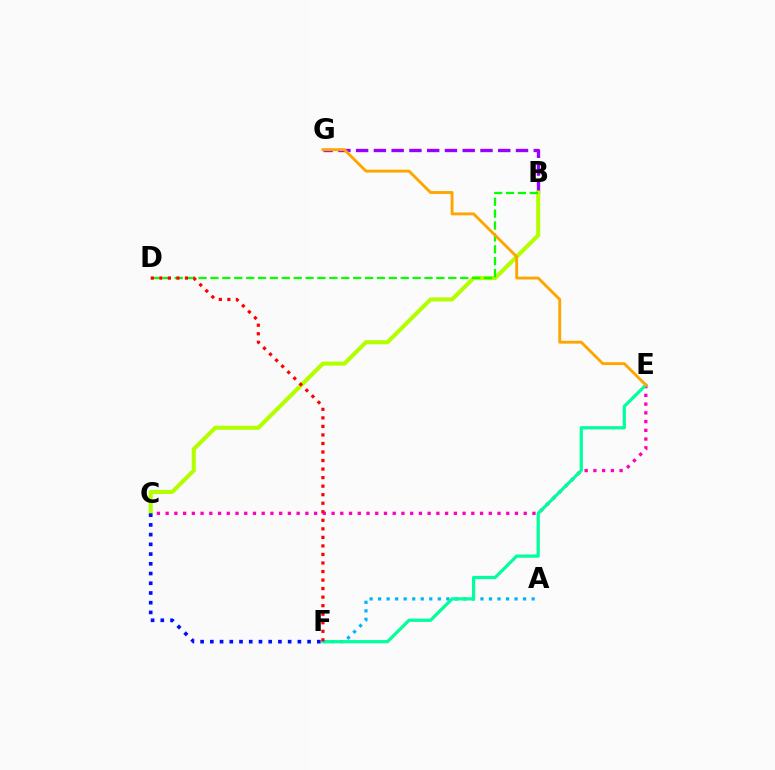{('A', 'F'): [{'color': '#00b5ff', 'line_style': 'dotted', 'thickness': 2.32}], ('B', 'G'): [{'color': '#9b00ff', 'line_style': 'dashed', 'thickness': 2.41}], ('C', 'E'): [{'color': '#ff00bd', 'line_style': 'dotted', 'thickness': 2.37}], ('B', 'C'): [{'color': '#b3ff00', 'line_style': 'solid', 'thickness': 2.93}], ('B', 'D'): [{'color': '#08ff00', 'line_style': 'dashed', 'thickness': 1.62}], ('E', 'F'): [{'color': '#00ff9d', 'line_style': 'solid', 'thickness': 2.32}], ('E', 'G'): [{'color': '#ffa500', 'line_style': 'solid', 'thickness': 2.08}], ('C', 'F'): [{'color': '#0010ff', 'line_style': 'dotted', 'thickness': 2.64}], ('D', 'F'): [{'color': '#ff0000', 'line_style': 'dotted', 'thickness': 2.32}]}